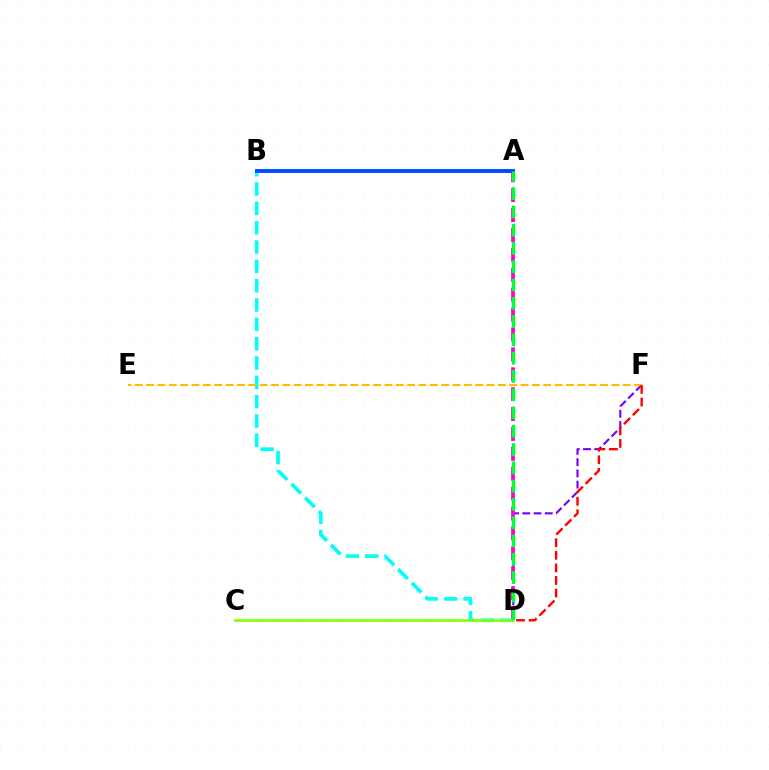{('D', 'F'): [{'color': '#7200ff', 'line_style': 'dashed', 'thickness': 1.53}, {'color': '#ff0000', 'line_style': 'dashed', 'thickness': 1.71}], ('A', 'D'): [{'color': '#ff00cf', 'line_style': 'dashed', 'thickness': 2.7}, {'color': '#00ff39', 'line_style': 'dashed', 'thickness': 2.48}], ('B', 'D'): [{'color': '#00fff6', 'line_style': 'dashed', 'thickness': 2.63}], ('A', 'B'): [{'color': '#004bff', 'line_style': 'solid', 'thickness': 2.81}], ('C', 'D'): [{'color': '#84ff00', 'line_style': 'solid', 'thickness': 1.9}], ('E', 'F'): [{'color': '#ffbd00', 'line_style': 'dashed', 'thickness': 1.54}]}